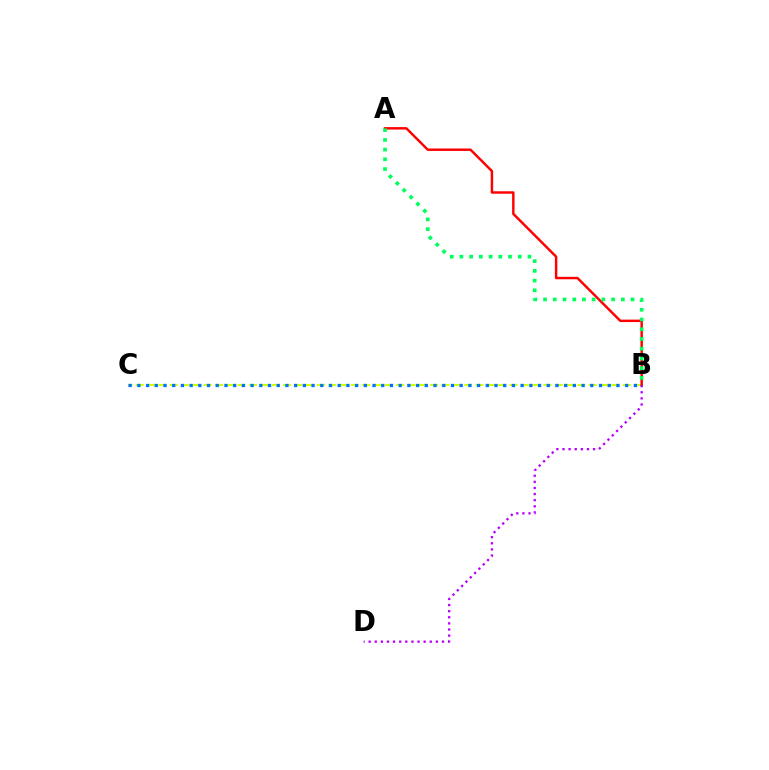{('B', 'C'): [{'color': '#d1ff00', 'line_style': 'dashed', 'thickness': 1.54}, {'color': '#0074ff', 'line_style': 'dotted', 'thickness': 2.37}], ('A', 'B'): [{'color': '#ff0000', 'line_style': 'solid', 'thickness': 1.76}, {'color': '#00ff5c', 'line_style': 'dotted', 'thickness': 2.64}], ('B', 'D'): [{'color': '#b900ff', 'line_style': 'dotted', 'thickness': 1.66}]}